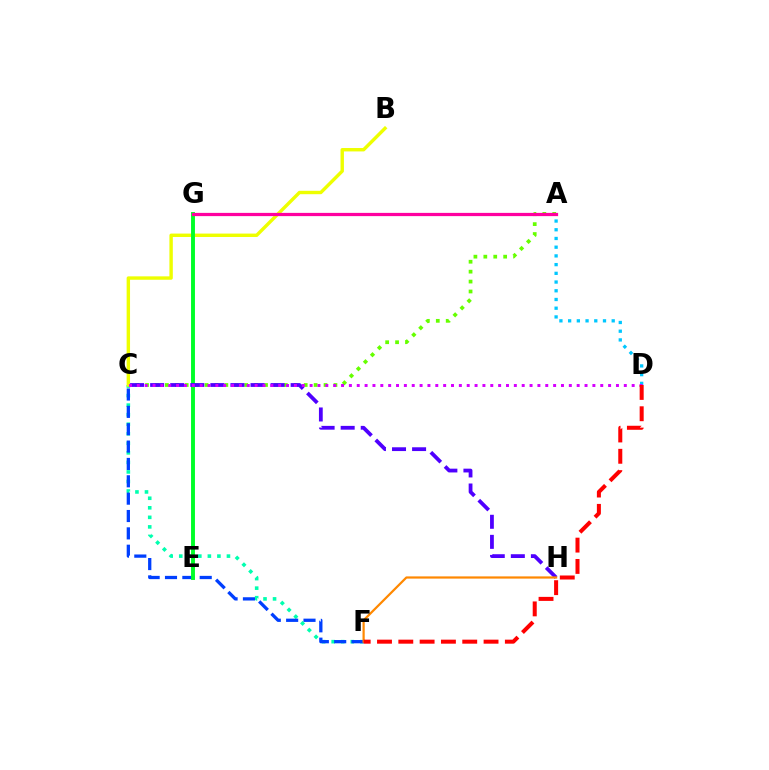{('C', 'F'): [{'color': '#00ffaf', 'line_style': 'dotted', 'thickness': 2.59}, {'color': '#003fff', 'line_style': 'dashed', 'thickness': 2.36}], ('A', 'C'): [{'color': '#66ff00', 'line_style': 'dotted', 'thickness': 2.69}], ('B', 'C'): [{'color': '#eeff00', 'line_style': 'solid', 'thickness': 2.45}], ('E', 'G'): [{'color': '#00ff27', 'line_style': 'solid', 'thickness': 2.81}], ('C', 'H'): [{'color': '#4f00ff', 'line_style': 'dashed', 'thickness': 2.73}], ('A', 'D'): [{'color': '#00c7ff', 'line_style': 'dotted', 'thickness': 2.37}], ('F', 'H'): [{'color': '#ff8800', 'line_style': 'solid', 'thickness': 1.59}], ('A', 'G'): [{'color': '#ff00a0', 'line_style': 'solid', 'thickness': 2.33}], ('C', 'D'): [{'color': '#d600ff', 'line_style': 'dotted', 'thickness': 2.13}], ('D', 'F'): [{'color': '#ff0000', 'line_style': 'dashed', 'thickness': 2.89}]}